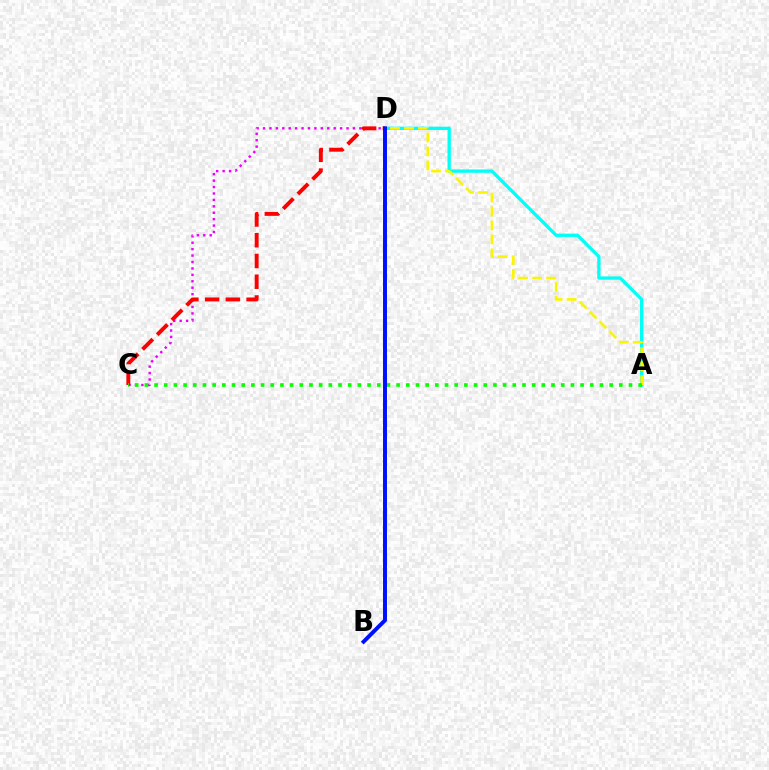{('A', 'D'): [{'color': '#00fff6', 'line_style': 'solid', 'thickness': 2.38}, {'color': '#fcf500', 'line_style': 'dashed', 'thickness': 1.9}], ('C', 'D'): [{'color': '#ee00ff', 'line_style': 'dotted', 'thickness': 1.75}, {'color': '#ff0000', 'line_style': 'dashed', 'thickness': 2.82}], ('A', 'C'): [{'color': '#08ff00', 'line_style': 'dotted', 'thickness': 2.63}], ('B', 'D'): [{'color': '#0010ff', 'line_style': 'solid', 'thickness': 2.84}]}